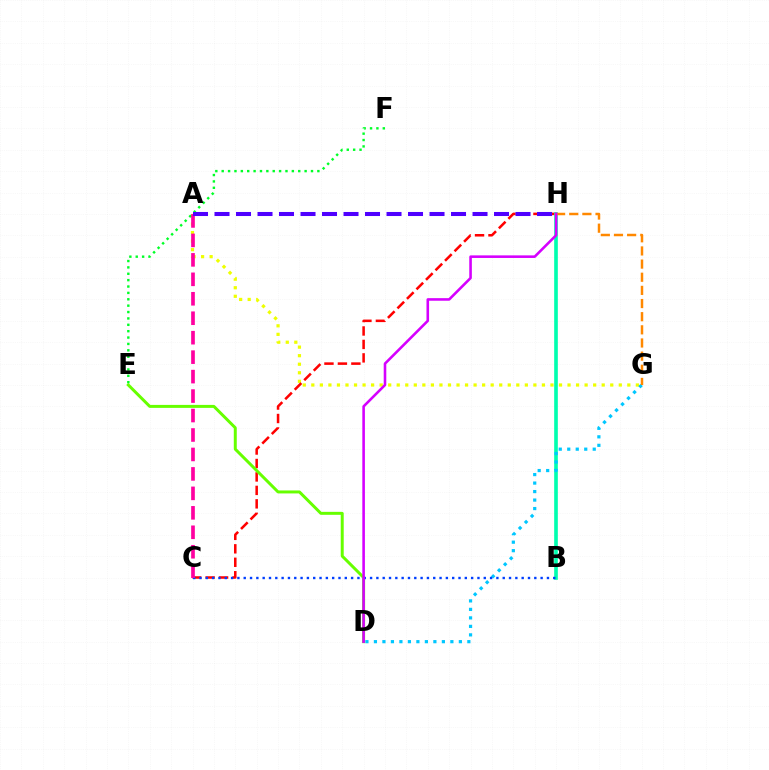{('A', 'G'): [{'color': '#eeff00', 'line_style': 'dotted', 'thickness': 2.32}], ('E', 'F'): [{'color': '#00ff27', 'line_style': 'dotted', 'thickness': 1.73}], ('C', 'H'): [{'color': '#ff0000', 'line_style': 'dashed', 'thickness': 1.83}], ('B', 'H'): [{'color': '#00ffaf', 'line_style': 'solid', 'thickness': 2.63}], ('D', 'G'): [{'color': '#00c7ff', 'line_style': 'dotted', 'thickness': 2.31}], ('D', 'E'): [{'color': '#66ff00', 'line_style': 'solid', 'thickness': 2.14}], ('B', 'C'): [{'color': '#003fff', 'line_style': 'dotted', 'thickness': 1.72}], ('G', 'H'): [{'color': '#ff8800', 'line_style': 'dashed', 'thickness': 1.79}], ('D', 'H'): [{'color': '#d600ff', 'line_style': 'solid', 'thickness': 1.86}], ('A', 'C'): [{'color': '#ff00a0', 'line_style': 'dashed', 'thickness': 2.64}], ('A', 'H'): [{'color': '#4f00ff', 'line_style': 'dashed', 'thickness': 2.92}]}